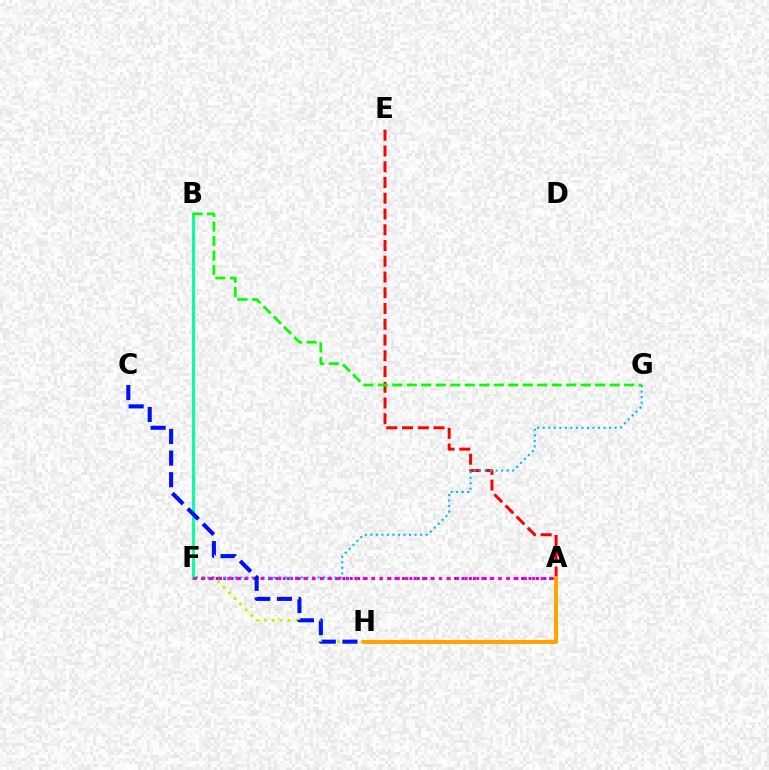{('B', 'F'): [{'color': '#00ff9d', 'line_style': 'solid', 'thickness': 2.07}], ('A', 'E'): [{'color': '#ff0000', 'line_style': 'dashed', 'thickness': 2.14}], ('F', 'H'): [{'color': '#b3ff00', 'line_style': 'dotted', 'thickness': 2.14}], ('A', 'F'): [{'color': '#9b00ff', 'line_style': 'dotted', 'thickness': 2.02}, {'color': '#ff00bd', 'line_style': 'dotted', 'thickness': 2.3}], ('F', 'G'): [{'color': '#00b5ff', 'line_style': 'dotted', 'thickness': 1.5}], ('B', 'G'): [{'color': '#08ff00', 'line_style': 'dashed', 'thickness': 1.97}], ('C', 'H'): [{'color': '#0010ff', 'line_style': 'dashed', 'thickness': 2.94}], ('A', 'H'): [{'color': '#ffa500', 'line_style': 'solid', 'thickness': 2.87}]}